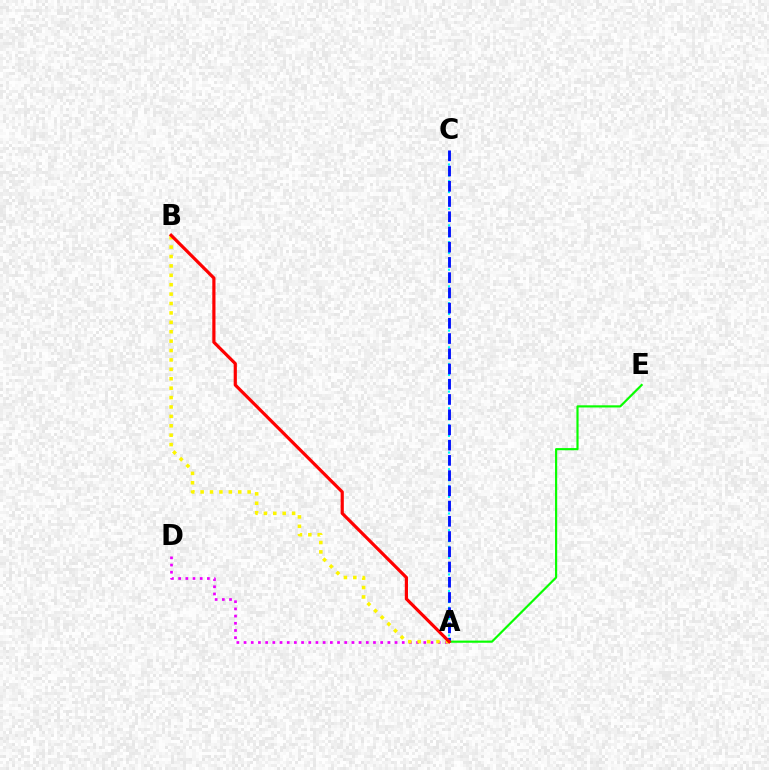{('A', 'C'): [{'color': '#00fff6', 'line_style': 'dotted', 'thickness': 1.51}, {'color': '#0010ff', 'line_style': 'dashed', 'thickness': 2.07}], ('A', 'D'): [{'color': '#ee00ff', 'line_style': 'dotted', 'thickness': 1.95}], ('A', 'B'): [{'color': '#fcf500', 'line_style': 'dotted', 'thickness': 2.56}, {'color': '#ff0000', 'line_style': 'solid', 'thickness': 2.3}], ('A', 'E'): [{'color': '#08ff00', 'line_style': 'solid', 'thickness': 1.56}]}